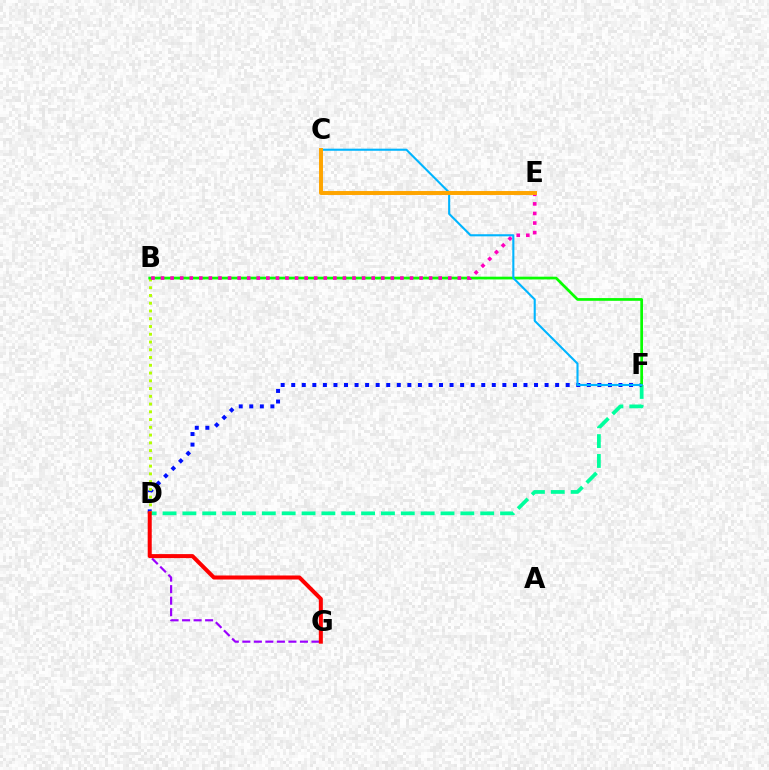{('D', 'F'): [{'color': '#00ff9d', 'line_style': 'dashed', 'thickness': 2.7}, {'color': '#0010ff', 'line_style': 'dotted', 'thickness': 2.87}], ('D', 'G'): [{'color': '#9b00ff', 'line_style': 'dashed', 'thickness': 1.57}, {'color': '#ff0000', 'line_style': 'solid', 'thickness': 2.89}], ('B', 'D'): [{'color': '#b3ff00', 'line_style': 'dotted', 'thickness': 2.11}], ('B', 'F'): [{'color': '#08ff00', 'line_style': 'solid', 'thickness': 1.97}], ('B', 'E'): [{'color': '#ff00bd', 'line_style': 'dotted', 'thickness': 2.6}], ('C', 'F'): [{'color': '#00b5ff', 'line_style': 'solid', 'thickness': 1.51}], ('C', 'E'): [{'color': '#ffa500', 'line_style': 'solid', 'thickness': 2.85}]}